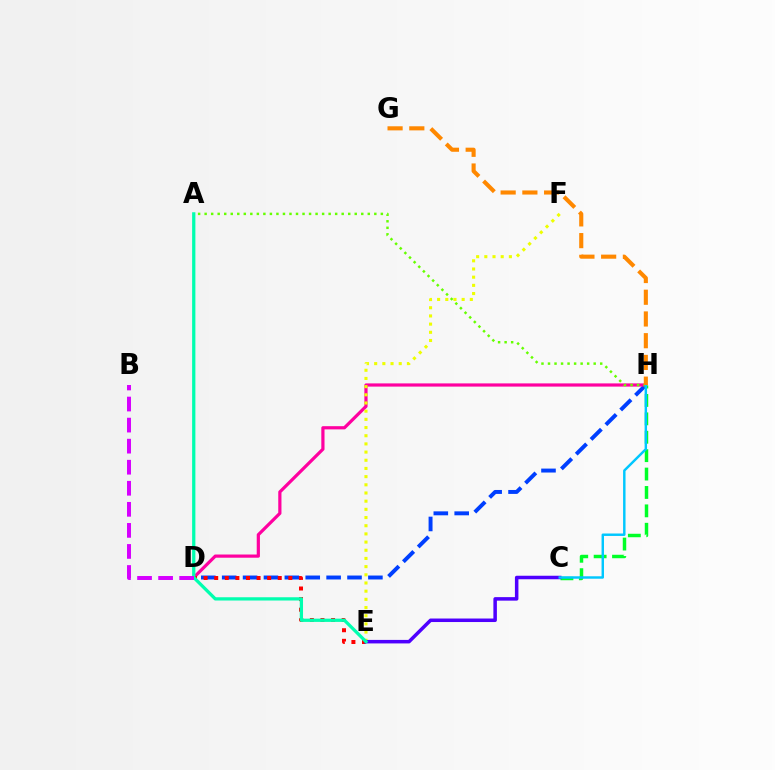{('D', 'H'): [{'color': '#003fff', 'line_style': 'dashed', 'thickness': 2.84}, {'color': '#ff00a0', 'line_style': 'solid', 'thickness': 2.31}], ('A', 'H'): [{'color': '#66ff00', 'line_style': 'dotted', 'thickness': 1.77}], ('C', 'H'): [{'color': '#00ff27', 'line_style': 'dashed', 'thickness': 2.5}, {'color': '#00c7ff', 'line_style': 'solid', 'thickness': 1.76}], ('E', 'F'): [{'color': '#eeff00', 'line_style': 'dotted', 'thickness': 2.22}], ('D', 'E'): [{'color': '#ff0000', 'line_style': 'dotted', 'thickness': 2.88}], ('C', 'E'): [{'color': '#4f00ff', 'line_style': 'solid', 'thickness': 2.53}], ('A', 'E'): [{'color': '#00ffaf', 'line_style': 'solid', 'thickness': 2.35}], ('G', 'H'): [{'color': '#ff8800', 'line_style': 'dashed', 'thickness': 2.95}], ('B', 'D'): [{'color': '#d600ff', 'line_style': 'dashed', 'thickness': 2.86}]}